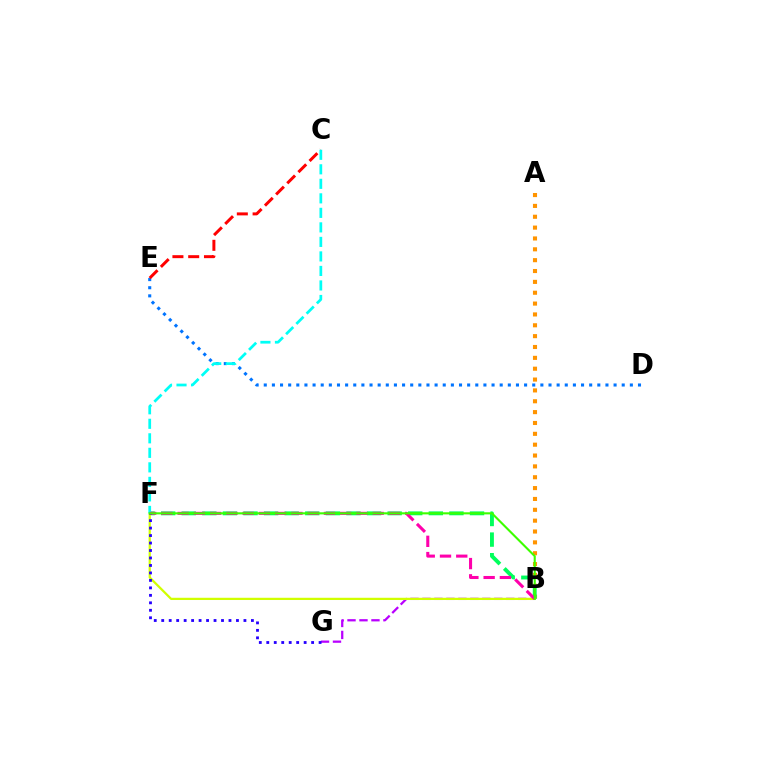{('A', 'B'): [{'color': '#ff9400', 'line_style': 'dotted', 'thickness': 2.95}], ('B', 'F'): [{'color': '#00ff5c', 'line_style': 'dashed', 'thickness': 2.8}, {'color': '#d1ff00', 'line_style': 'solid', 'thickness': 1.61}, {'color': '#ff00ac', 'line_style': 'dashed', 'thickness': 2.21}, {'color': '#3dff00', 'line_style': 'solid', 'thickness': 1.52}], ('D', 'E'): [{'color': '#0074ff', 'line_style': 'dotted', 'thickness': 2.21}], ('B', 'G'): [{'color': '#b900ff', 'line_style': 'dashed', 'thickness': 1.63}], ('C', 'E'): [{'color': '#ff0000', 'line_style': 'dashed', 'thickness': 2.14}], ('C', 'F'): [{'color': '#00fff6', 'line_style': 'dashed', 'thickness': 1.97}], ('F', 'G'): [{'color': '#2500ff', 'line_style': 'dotted', 'thickness': 2.03}]}